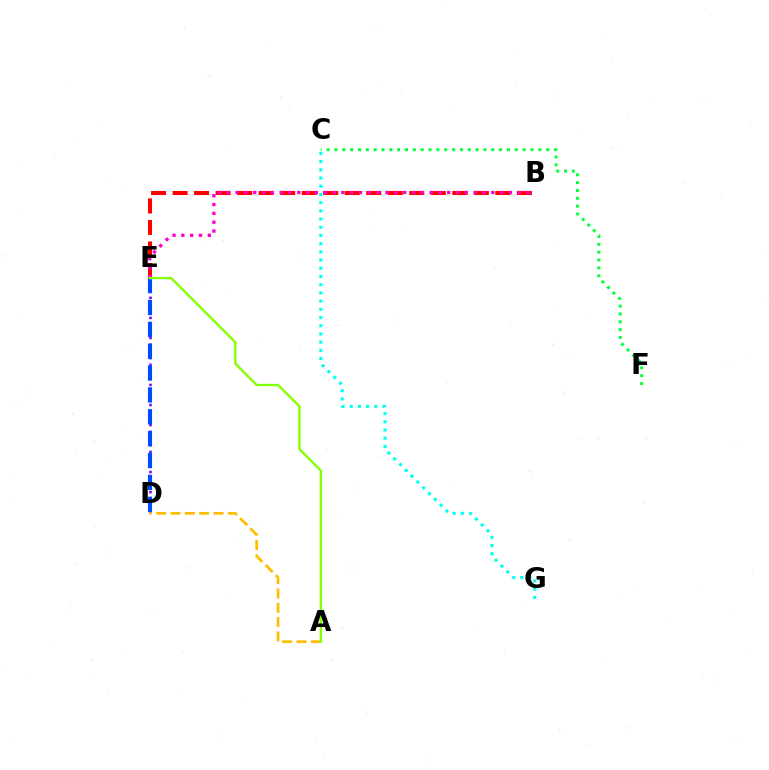{('D', 'E'): [{'color': '#7200ff', 'line_style': 'dotted', 'thickness': 1.82}, {'color': '#004bff', 'line_style': 'dashed', 'thickness': 2.97}], ('C', 'G'): [{'color': '#00fff6', 'line_style': 'dotted', 'thickness': 2.23}], ('B', 'E'): [{'color': '#ff0000', 'line_style': 'dashed', 'thickness': 2.92}, {'color': '#ff00cf', 'line_style': 'dotted', 'thickness': 2.4}], ('C', 'F'): [{'color': '#00ff39', 'line_style': 'dotted', 'thickness': 2.13}], ('A', 'D'): [{'color': '#ffbd00', 'line_style': 'dashed', 'thickness': 1.95}], ('A', 'E'): [{'color': '#84ff00', 'line_style': 'solid', 'thickness': 1.69}]}